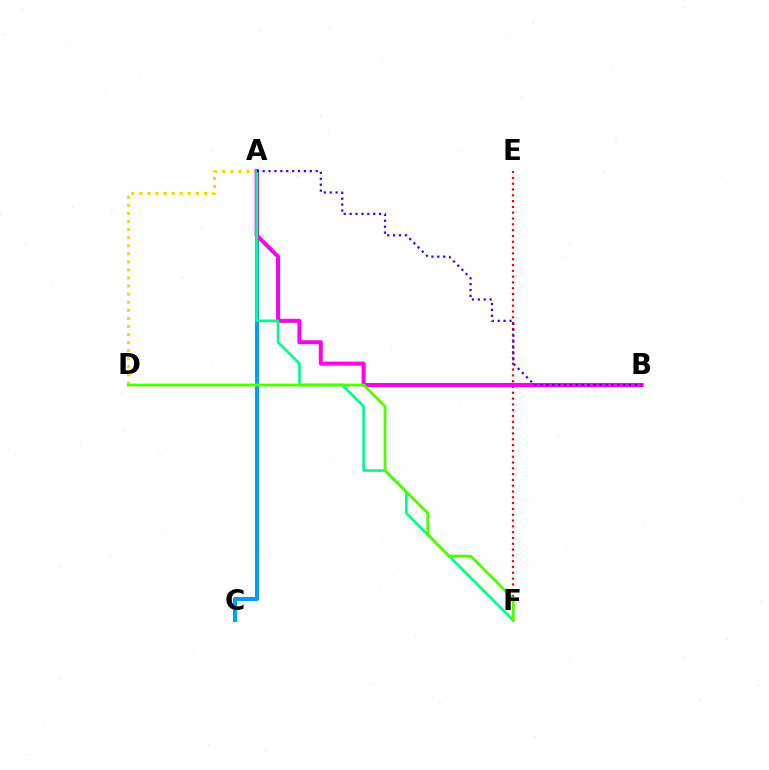{('E', 'F'): [{'color': '#ff0000', 'line_style': 'dotted', 'thickness': 1.58}], ('A', 'D'): [{'color': '#ffd500', 'line_style': 'dotted', 'thickness': 2.19}], ('A', 'C'): [{'color': '#009eff', 'line_style': 'solid', 'thickness': 2.93}], ('A', 'B'): [{'color': '#ff00ed', 'line_style': 'solid', 'thickness': 2.89}, {'color': '#3700ff', 'line_style': 'dotted', 'thickness': 1.6}], ('A', 'F'): [{'color': '#00ff86', 'line_style': 'solid', 'thickness': 1.92}], ('D', 'F'): [{'color': '#4fff00', 'line_style': 'solid', 'thickness': 1.99}]}